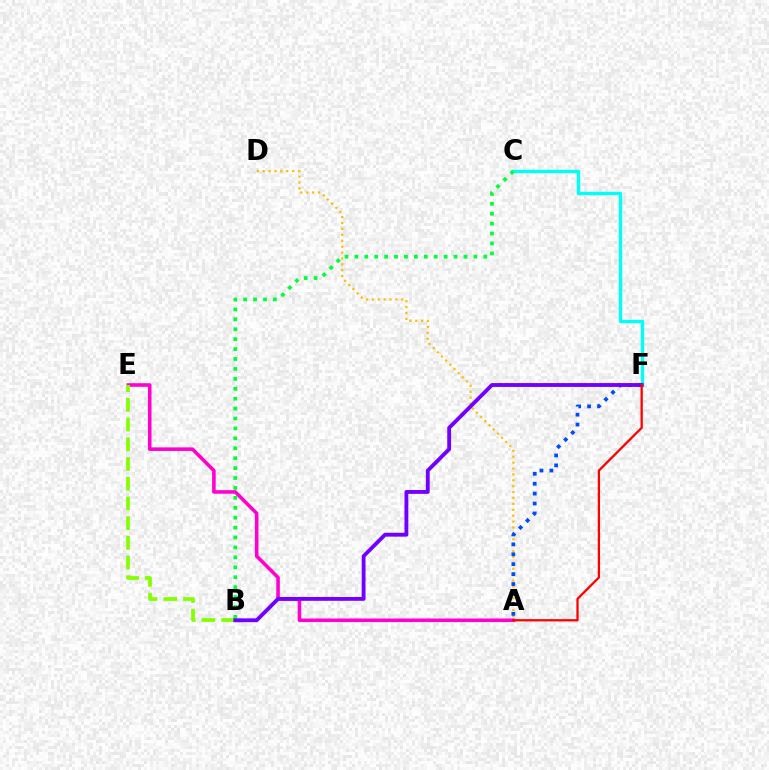{('A', 'E'): [{'color': '#ff00cf', 'line_style': 'solid', 'thickness': 2.58}], ('C', 'F'): [{'color': '#00fff6', 'line_style': 'solid', 'thickness': 2.44}], ('B', 'E'): [{'color': '#84ff00', 'line_style': 'dashed', 'thickness': 2.68}], ('A', 'D'): [{'color': '#ffbd00', 'line_style': 'dotted', 'thickness': 1.6}], ('A', 'F'): [{'color': '#004bff', 'line_style': 'dotted', 'thickness': 2.7}, {'color': '#ff0000', 'line_style': 'solid', 'thickness': 1.64}], ('B', 'C'): [{'color': '#00ff39', 'line_style': 'dotted', 'thickness': 2.69}], ('B', 'F'): [{'color': '#7200ff', 'line_style': 'solid', 'thickness': 2.77}]}